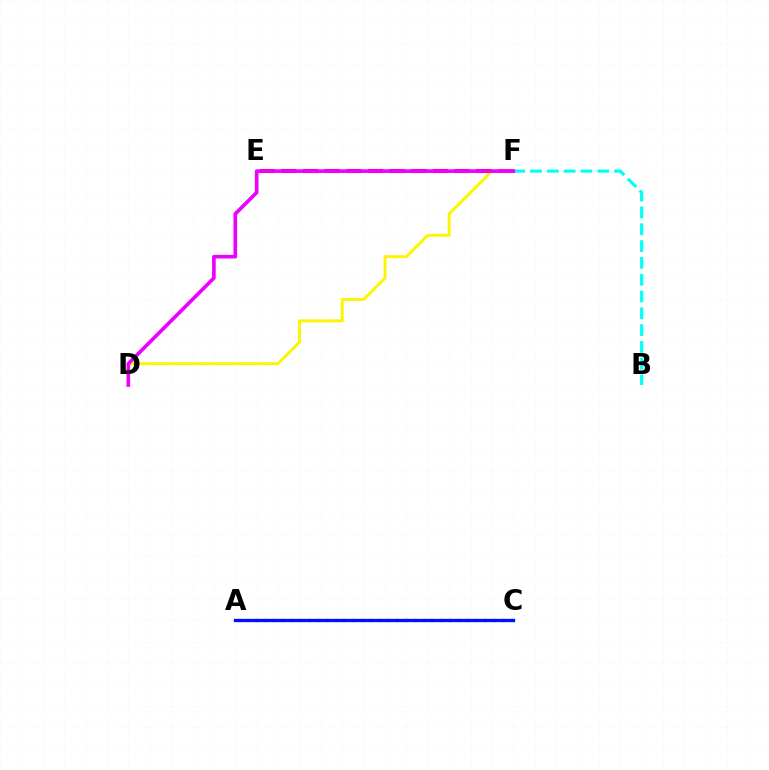{('A', 'C'): [{'color': '#08ff00', 'line_style': 'dotted', 'thickness': 2.39}, {'color': '#0010ff', 'line_style': 'solid', 'thickness': 2.38}], ('E', 'F'): [{'color': '#ff0000', 'line_style': 'dashed', 'thickness': 2.94}], ('D', 'F'): [{'color': '#fcf500', 'line_style': 'solid', 'thickness': 2.11}, {'color': '#ee00ff', 'line_style': 'solid', 'thickness': 2.63}], ('B', 'F'): [{'color': '#00fff6', 'line_style': 'dashed', 'thickness': 2.28}]}